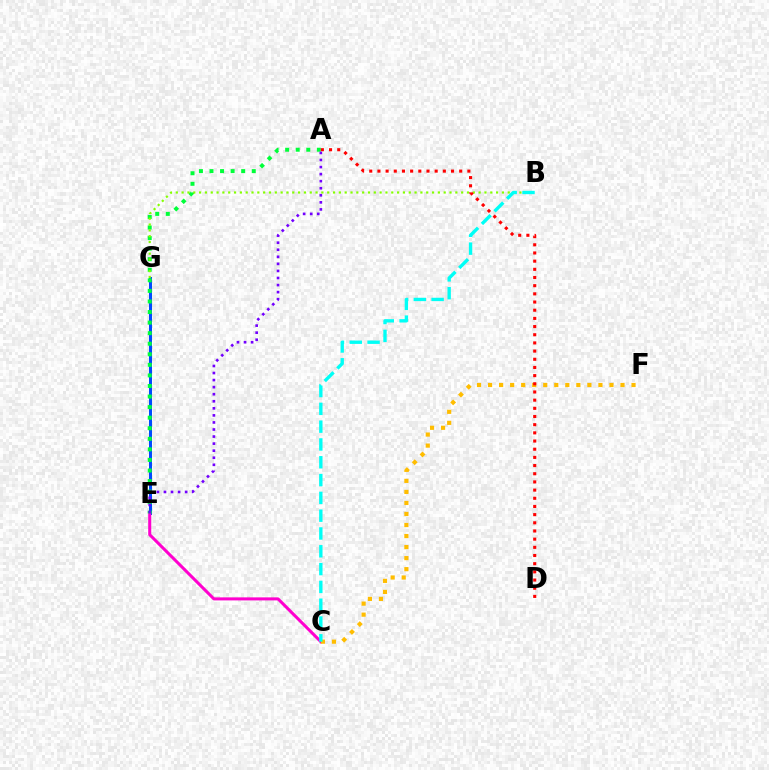{('E', 'G'): [{'color': '#004bff', 'line_style': 'solid', 'thickness': 2.16}], ('C', 'E'): [{'color': '#ff00cf', 'line_style': 'solid', 'thickness': 2.18}], ('C', 'F'): [{'color': '#ffbd00', 'line_style': 'dotted', 'thickness': 3.0}], ('A', 'E'): [{'color': '#00ff39', 'line_style': 'dotted', 'thickness': 2.87}, {'color': '#7200ff', 'line_style': 'dotted', 'thickness': 1.92}], ('B', 'G'): [{'color': '#84ff00', 'line_style': 'dotted', 'thickness': 1.58}], ('B', 'C'): [{'color': '#00fff6', 'line_style': 'dashed', 'thickness': 2.42}], ('A', 'D'): [{'color': '#ff0000', 'line_style': 'dotted', 'thickness': 2.22}]}